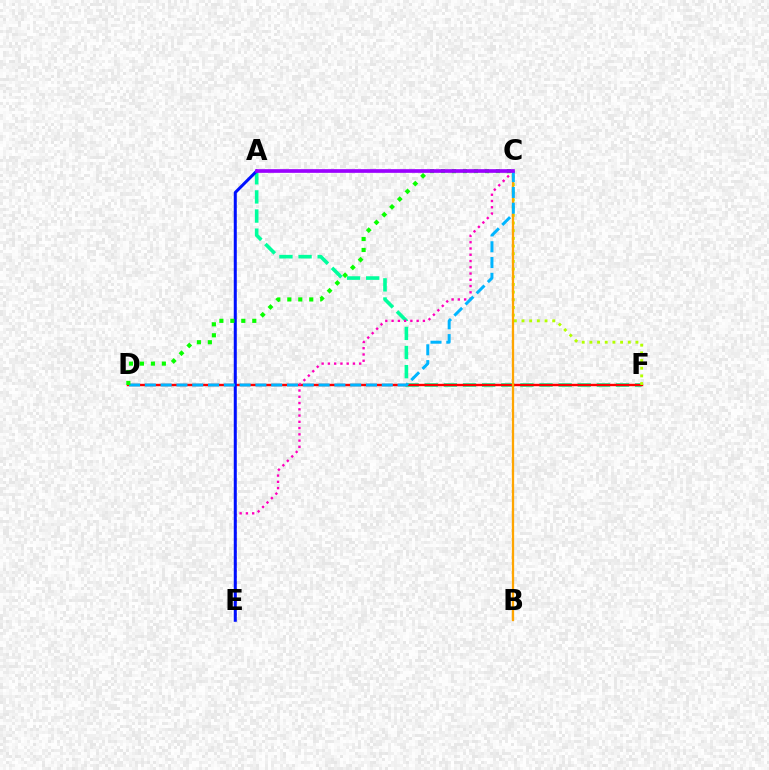{('A', 'F'): [{'color': '#00ff9d', 'line_style': 'dashed', 'thickness': 2.6}], ('D', 'F'): [{'color': '#ff0000', 'line_style': 'solid', 'thickness': 1.73}], ('C', 'F'): [{'color': '#b3ff00', 'line_style': 'dotted', 'thickness': 2.09}], ('B', 'C'): [{'color': '#ffa500', 'line_style': 'solid', 'thickness': 1.65}], ('C', 'E'): [{'color': '#ff00bd', 'line_style': 'dotted', 'thickness': 1.7}], ('A', 'E'): [{'color': '#0010ff', 'line_style': 'solid', 'thickness': 2.18}], ('C', 'D'): [{'color': '#00b5ff', 'line_style': 'dashed', 'thickness': 2.15}, {'color': '#08ff00', 'line_style': 'dotted', 'thickness': 2.98}], ('A', 'C'): [{'color': '#9b00ff', 'line_style': 'solid', 'thickness': 2.65}]}